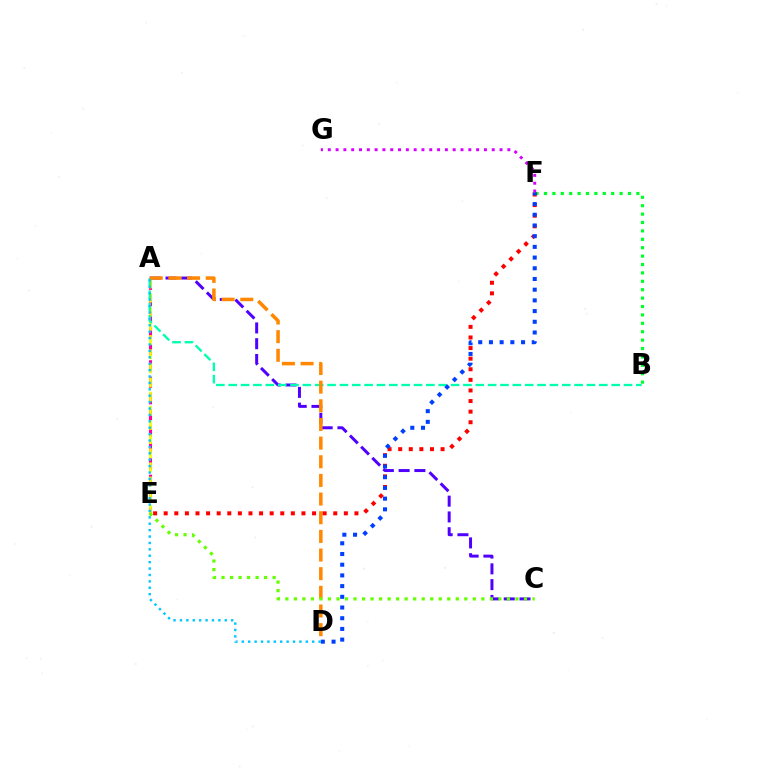{('A', 'E'): [{'color': '#ff00a0', 'line_style': 'dashed', 'thickness': 2.22}, {'color': '#eeff00', 'line_style': 'dashed', 'thickness': 1.92}], ('B', 'F'): [{'color': '#00ff27', 'line_style': 'dotted', 'thickness': 2.28}], ('A', 'C'): [{'color': '#4f00ff', 'line_style': 'dashed', 'thickness': 2.14}], ('F', 'G'): [{'color': '#d600ff', 'line_style': 'dotted', 'thickness': 2.12}], ('A', 'B'): [{'color': '#00ffaf', 'line_style': 'dashed', 'thickness': 1.68}], ('A', 'D'): [{'color': '#ff8800', 'line_style': 'dashed', 'thickness': 2.53}, {'color': '#00c7ff', 'line_style': 'dotted', 'thickness': 1.74}], ('E', 'F'): [{'color': '#ff0000', 'line_style': 'dotted', 'thickness': 2.88}], ('D', 'F'): [{'color': '#003fff', 'line_style': 'dotted', 'thickness': 2.91}], ('C', 'E'): [{'color': '#66ff00', 'line_style': 'dotted', 'thickness': 2.32}]}